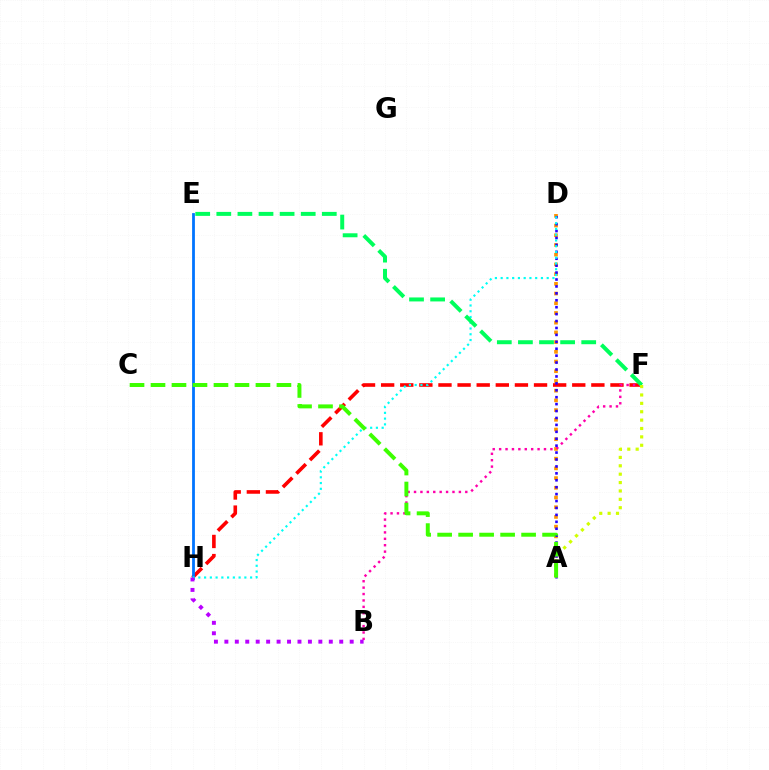{('F', 'H'): [{'color': '#ff0000', 'line_style': 'dashed', 'thickness': 2.6}], ('A', 'D'): [{'color': '#ff9400', 'line_style': 'dotted', 'thickness': 2.64}, {'color': '#2500ff', 'line_style': 'dotted', 'thickness': 1.88}], ('B', 'F'): [{'color': '#ff00ac', 'line_style': 'dotted', 'thickness': 1.74}], ('E', 'H'): [{'color': '#0074ff', 'line_style': 'solid', 'thickness': 2.01}], ('D', 'H'): [{'color': '#00fff6', 'line_style': 'dotted', 'thickness': 1.56}], ('E', 'F'): [{'color': '#00ff5c', 'line_style': 'dashed', 'thickness': 2.87}], ('A', 'F'): [{'color': '#d1ff00', 'line_style': 'dotted', 'thickness': 2.28}], ('A', 'C'): [{'color': '#3dff00', 'line_style': 'dashed', 'thickness': 2.85}], ('B', 'H'): [{'color': '#b900ff', 'line_style': 'dotted', 'thickness': 2.84}]}